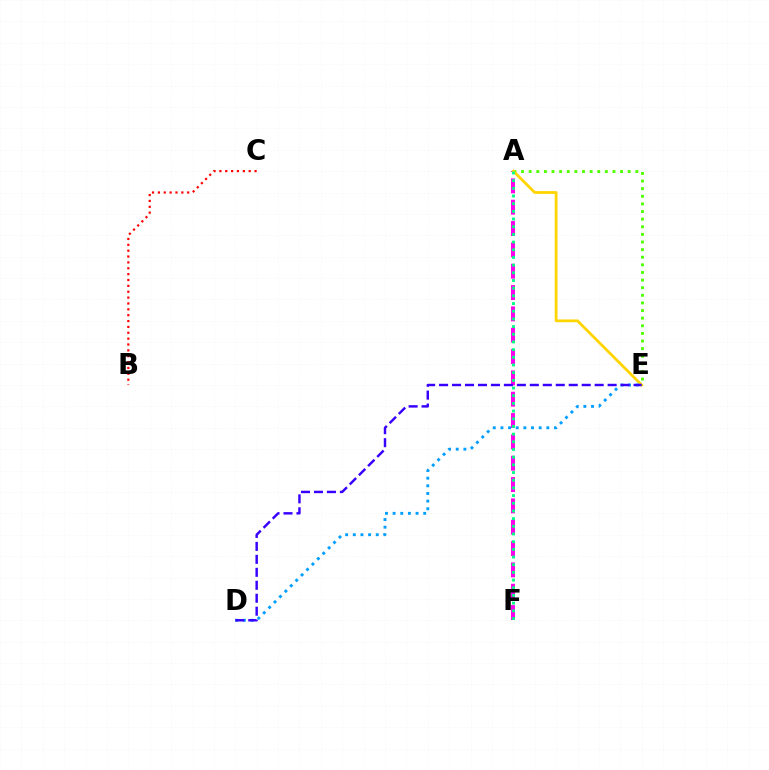{('A', 'E'): [{'color': '#4fff00', 'line_style': 'dotted', 'thickness': 2.07}, {'color': '#ffd500', 'line_style': 'solid', 'thickness': 2.0}], ('B', 'C'): [{'color': '#ff0000', 'line_style': 'dotted', 'thickness': 1.59}], ('A', 'F'): [{'color': '#ff00ed', 'line_style': 'dashed', 'thickness': 2.9}, {'color': '#00ff86', 'line_style': 'dotted', 'thickness': 2.09}], ('D', 'E'): [{'color': '#009eff', 'line_style': 'dotted', 'thickness': 2.08}, {'color': '#3700ff', 'line_style': 'dashed', 'thickness': 1.76}]}